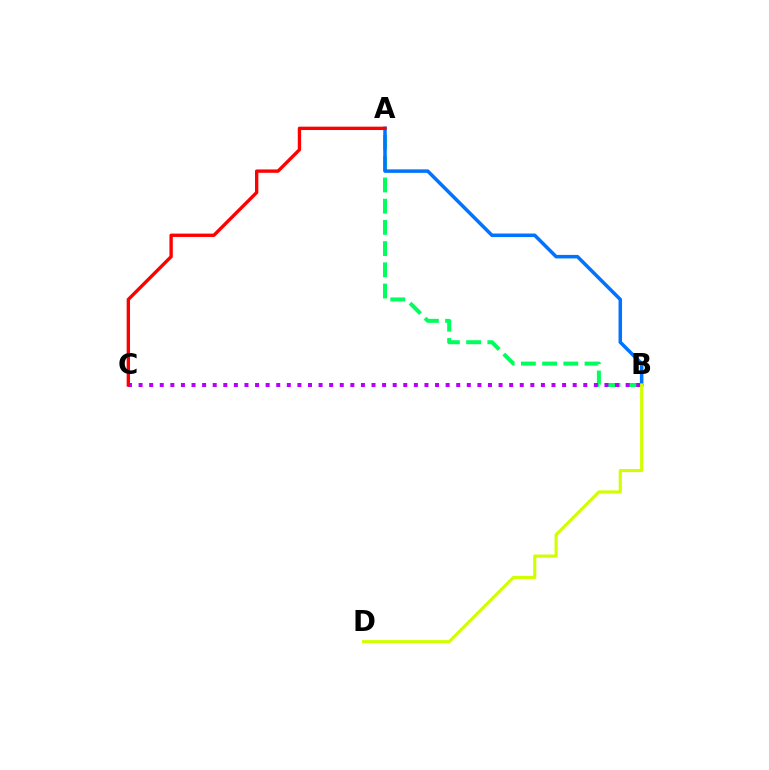{('A', 'B'): [{'color': '#00ff5c', 'line_style': 'dashed', 'thickness': 2.88}, {'color': '#0074ff', 'line_style': 'solid', 'thickness': 2.53}], ('B', 'C'): [{'color': '#b900ff', 'line_style': 'dotted', 'thickness': 2.88}], ('A', 'C'): [{'color': '#ff0000', 'line_style': 'solid', 'thickness': 2.41}], ('B', 'D'): [{'color': '#d1ff00', 'line_style': 'solid', 'thickness': 2.26}]}